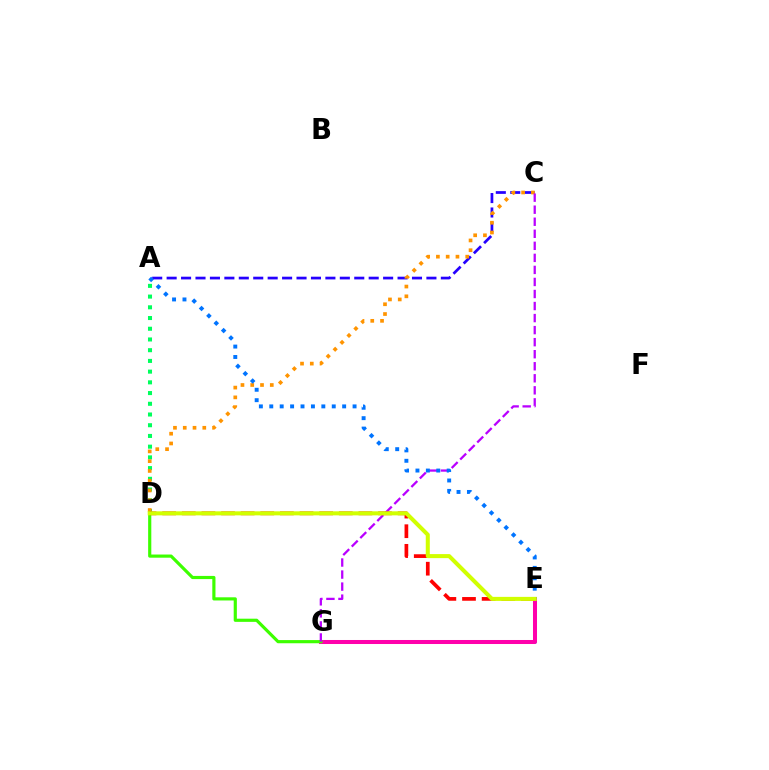{('E', 'G'): [{'color': '#00fff6', 'line_style': 'solid', 'thickness': 2.68}, {'color': '#ff00ac', 'line_style': 'solid', 'thickness': 2.9}], ('A', 'C'): [{'color': '#2500ff', 'line_style': 'dashed', 'thickness': 1.96}], ('A', 'D'): [{'color': '#00ff5c', 'line_style': 'dotted', 'thickness': 2.91}], ('C', 'D'): [{'color': '#ff9400', 'line_style': 'dotted', 'thickness': 2.66}], ('D', 'G'): [{'color': '#3dff00', 'line_style': 'solid', 'thickness': 2.28}], ('C', 'G'): [{'color': '#b900ff', 'line_style': 'dashed', 'thickness': 1.64}], ('D', 'E'): [{'color': '#ff0000', 'line_style': 'dashed', 'thickness': 2.67}, {'color': '#d1ff00', 'line_style': 'solid', 'thickness': 2.9}], ('A', 'E'): [{'color': '#0074ff', 'line_style': 'dotted', 'thickness': 2.83}]}